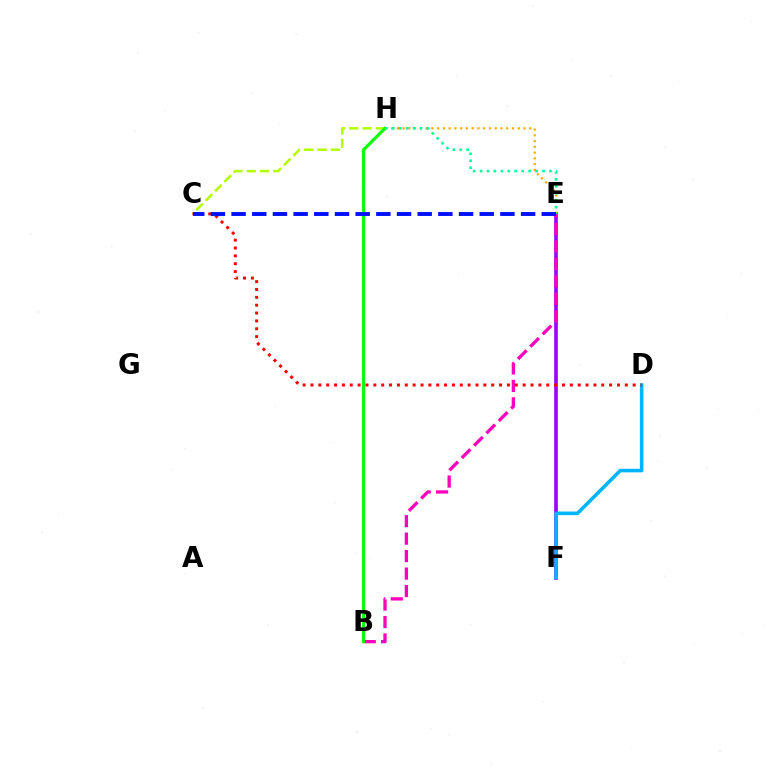{('E', 'F'): [{'color': '#9b00ff', 'line_style': 'solid', 'thickness': 2.63}], ('D', 'F'): [{'color': '#00b5ff', 'line_style': 'solid', 'thickness': 2.58}], ('C', 'H'): [{'color': '#b3ff00', 'line_style': 'dashed', 'thickness': 1.8}], ('B', 'E'): [{'color': '#ff00bd', 'line_style': 'dashed', 'thickness': 2.37}], ('E', 'H'): [{'color': '#ffa500', 'line_style': 'dotted', 'thickness': 1.56}, {'color': '#00ff9d', 'line_style': 'dotted', 'thickness': 1.89}], ('B', 'H'): [{'color': '#08ff00', 'line_style': 'solid', 'thickness': 2.24}], ('C', 'D'): [{'color': '#ff0000', 'line_style': 'dotted', 'thickness': 2.14}], ('C', 'E'): [{'color': '#0010ff', 'line_style': 'dashed', 'thickness': 2.81}]}